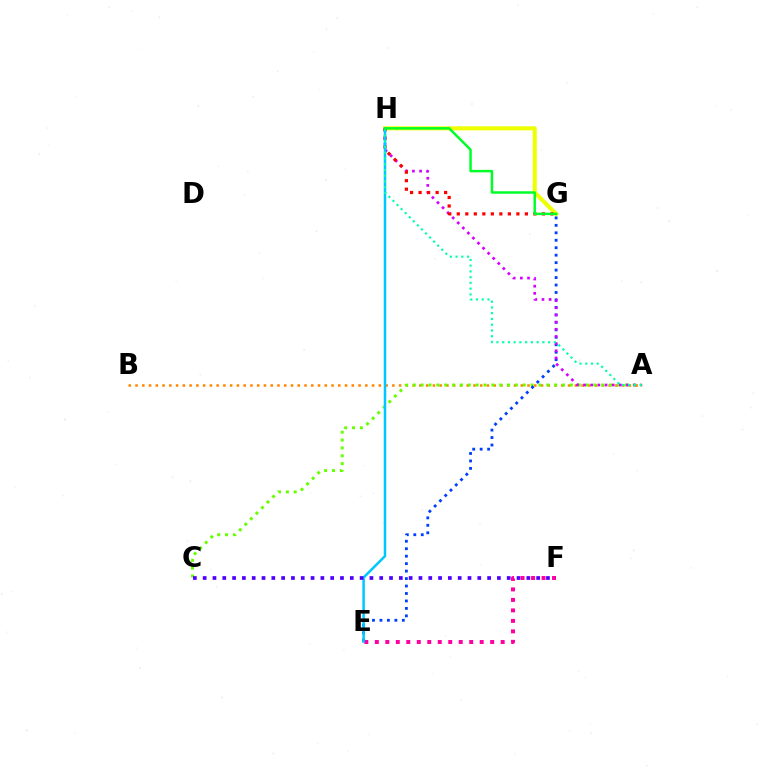{('E', 'F'): [{'color': '#ff00a0', 'line_style': 'dotted', 'thickness': 2.85}], ('A', 'B'): [{'color': '#ff8800', 'line_style': 'dotted', 'thickness': 1.84}], ('G', 'H'): [{'color': '#eeff00', 'line_style': 'solid', 'thickness': 2.92}, {'color': '#ff0000', 'line_style': 'dotted', 'thickness': 2.31}, {'color': '#00ff27', 'line_style': 'solid', 'thickness': 1.78}], ('A', 'C'): [{'color': '#66ff00', 'line_style': 'dotted', 'thickness': 2.13}], ('E', 'G'): [{'color': '#003fff', 'line_style': 'dotted', 'thickness': 2.03}], ('A', 'H'): [{'color': '#d600ff', 'line_style': 'dotted', 'thickness': 1.95}, {'color': '#00ffaf', 'line_style': 'dotted', 'thickness': 1.56}], ('E', 'H'): [{'color': '#00c7ff', 'line_style': 'solid', 'thickness': 1.8}], ('C', 'F'): [{'color': '#4f00ff', 'line_style': 'dotted', 'thickness': 2.66}]}